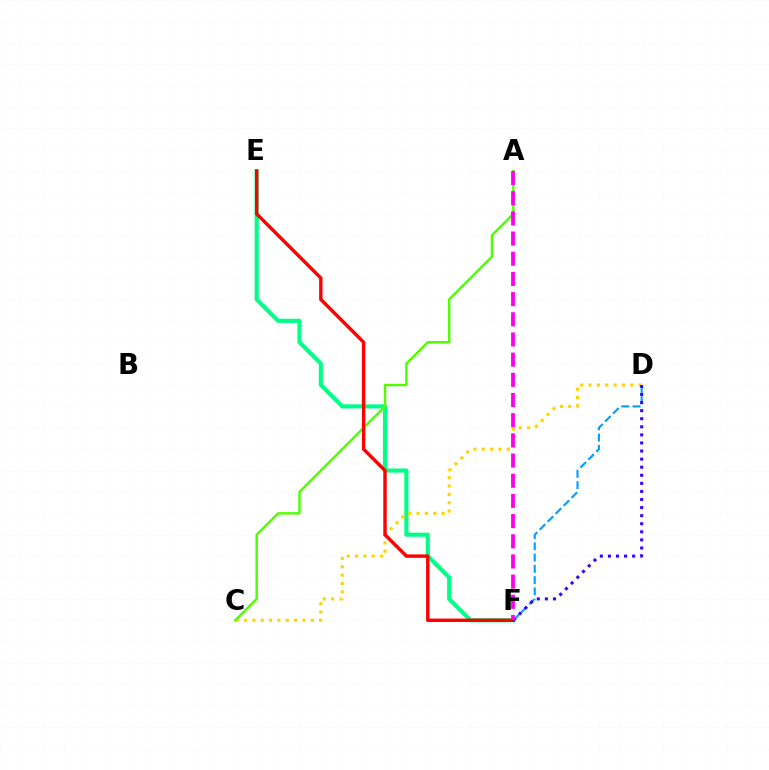{('E', 'F'): [{'color': '#00ff86', 'line_style': 'solid', 'thickness': 2.96}, {'color': '#ff0000', 'line_style': 'solid', 'thickness': 2.46}], ('C', 'D'): [{'color': '#ffd500', 'line_style': 'dotted', 'thickness': 2.27}], ('A', 'C'): [{'color': '#4fff00', 'line_style': 'solid', 'thickness': 1.75}], ('D', 'F'): [{'color': '#009eff', 'line_style': 'dashed', 'thickness': 1.53}, {'color': '#3700ff', 'line_style': 'dotted', 'thickness': 2.19}], ('A', 'F'): [{'color': '#ff00ed', 'line_style': 'dashed', 'thickness': 2.74}]}